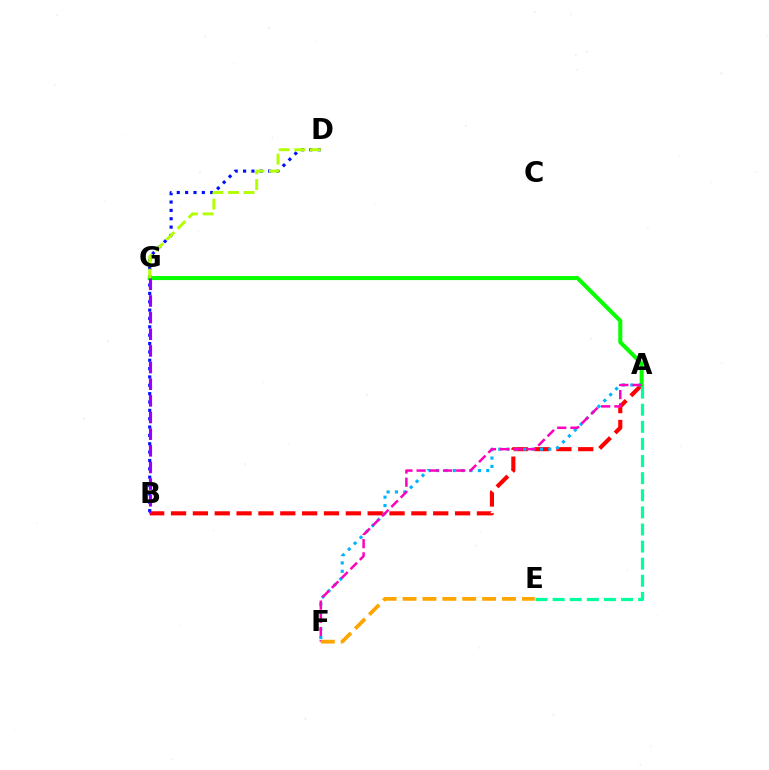{('A', 'B'): [{'color': '#ff0000', 'line_style': 'dashed', 'thickness': 2.97}], ('B', 'D'): [{'color': '#0010ff', 'line_style': 'dotted', 'thickness': 2.27}], ('A', 'G'): [{'color': '#08ff00', 'line_style': 'solid', 'thickness': 2.9}], ('A', 'F'): [{'color': '#00b5ff', 'line_style': 'dotted', 'thickness': 2.27}, {'color': '#ff00bd', 'line_style': 'dashed', 'thickness': 1.79}], ('A', 'E'): [{'color': '#00ff9d', 'line_style': 'dashed', 'thickness': 2.32}], ('D', 'G'): [{'color': '#b3ff00', 'line_style': 'dashed', 'thickness': 2.12}], ('B', 'G'): [{'color': '#9b00ff', 'line_style': 'dashed', 'thickness': 2.26}], ('E', 'F'): [{'color': '#ffa500', 'line_style': 'dashed', 'thickness': 2.7}]}